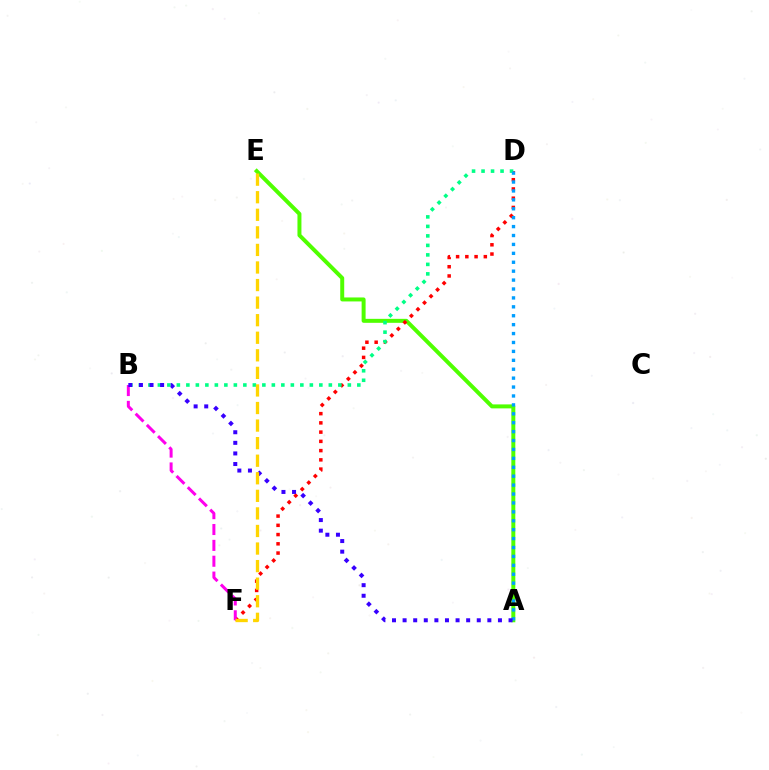{('A', 'E'): [{'color': '#4fff00', 'line_style': 'solid', 'thickness': 2.86}], ('D', 'F'): [{'color': '#ff0000', 'line_style': 'dotted', 'thickness': 2.51}], ('B', 'D'): [{'color': '#00ff86', 'line_style': 'dotted', 'thickness': 2.58}], ('B', 'F'): [{'color': '#ff00ed', 'line_style': 'dashed', 'thickness': 2.15}], ('A', 'D'): [{'color': '#009eff', 'line_style': 'dotted', 'thickness': 2.42}], ('A', 'B'): [{'color': '#3700ff', 'line_style': 'dotted', 'thickness': 2.88}], ('E', 'F'): [{'color': '#ffd500', 'line_style': 'dashed', 'thickness': 2.39}]}